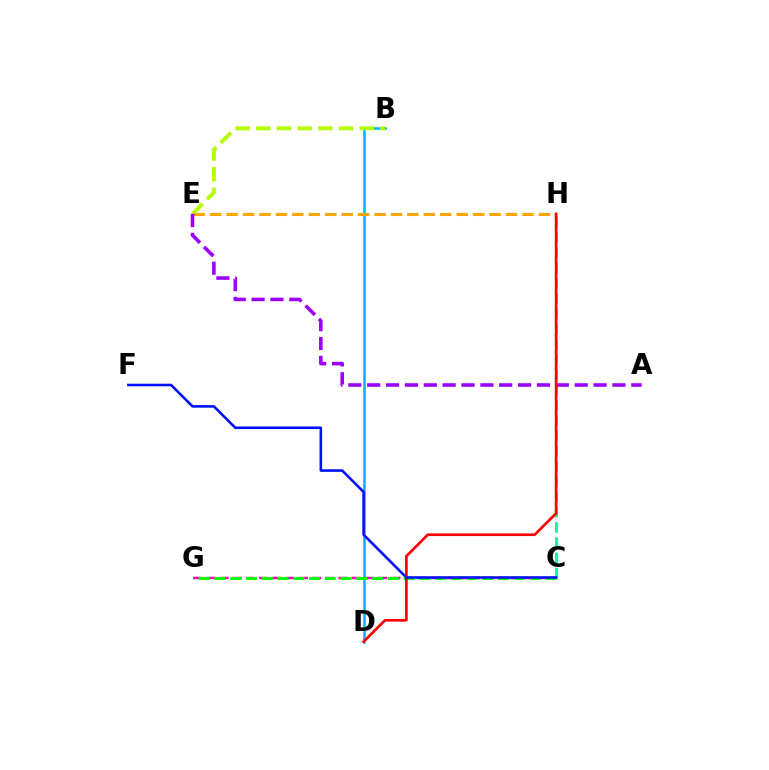{('B', 'D'): [{'color': '#00b5ff', 'line_style': 'solid', 'thickness': 1.85}], ('B', 'E'): [{'color': '#b3ff00', 'line_style': 'dashed', 'thickness': 2.81}], ('C', 'G'): [{'color': '#ff00bd', 'line_style': 'dashed', 'thickness': 1.8}, {'color': '#08ff00', 'line_style': 'dashed', 'thickness': 2.14}], ('C', 'H'): [{'color': '#00ff9d', 'line_style': 'dashed', 'thickness': 2.07}], ('E', 'H'): [{'color': '#ffa500', 'line_style': 'dashed', 'thickness': 2.23}], ('A', 'E'): [{'color': '#9b00ff', 'line_style': 'dashed', 'thickness': 2.56}], ('D', 'H'): [{'color': '#ff0000', 'line_style': 'solid', 'thickness': 1.92}], ('C', 'F'): [{'color': '#0010ff', 'line_style': 'solid', 'thickness': 1.86}]}